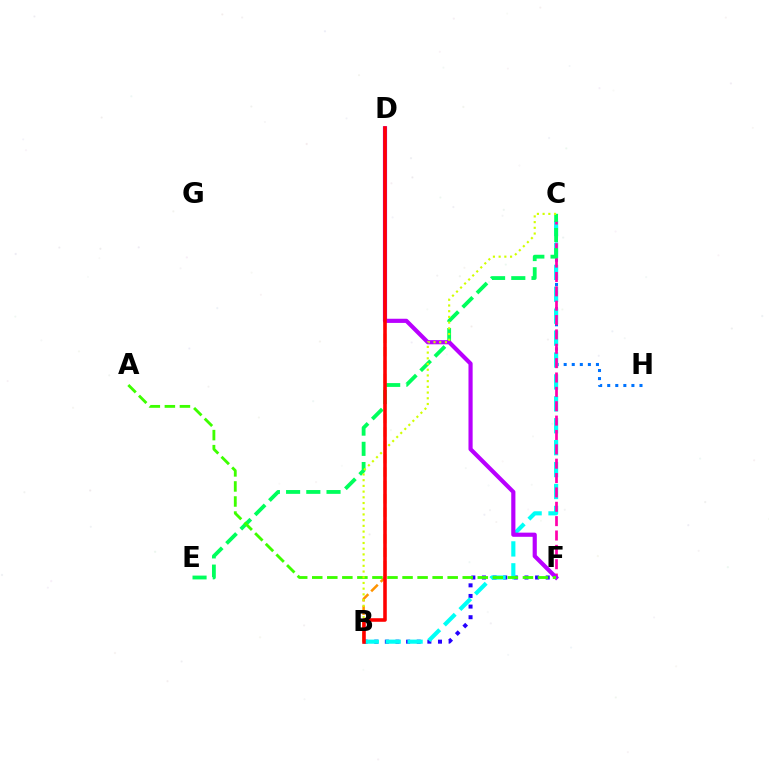{('B', 'F'): [{'color': '#2500ff', 'line_style': 'dotted', 'thickness': 2.89}], ('C', 'H'): [{'color': '#0074ff', 'line_style': 'dotted', 'thickness': 2.19}], ('B', 'C'): [{'color': '#00fff6', 'line_style': 'dashed', 'thickness': 2.98}, {'color': '#d1ff00', 'line_style': 'dotted', 'thickness': 1.55}], ('C', 'F'): [{'color': '#ff00ac', 'line_style': 'dashed', 'thickness': 1.95}], ('B', 'D'): [{'color': '#ff9400', 'line_style': 'dashed', 'thickness': 1.82}, {'color': '#ff0000', 'line_style': 'solid', 'thickness': 2.57}], ('C', 'E'): [{'color': '#00ff5c', 'line_style': 'dashed', 'thickness': 2.75}], ('D', 'F'): [{'color': '#b900ff', 'line_style': 'solid', 'thickness': 2.99}], ('A', 'F'): [{'color': '#3dff00', 'line_style': 'dashed', 'thickness': 2.04}]}